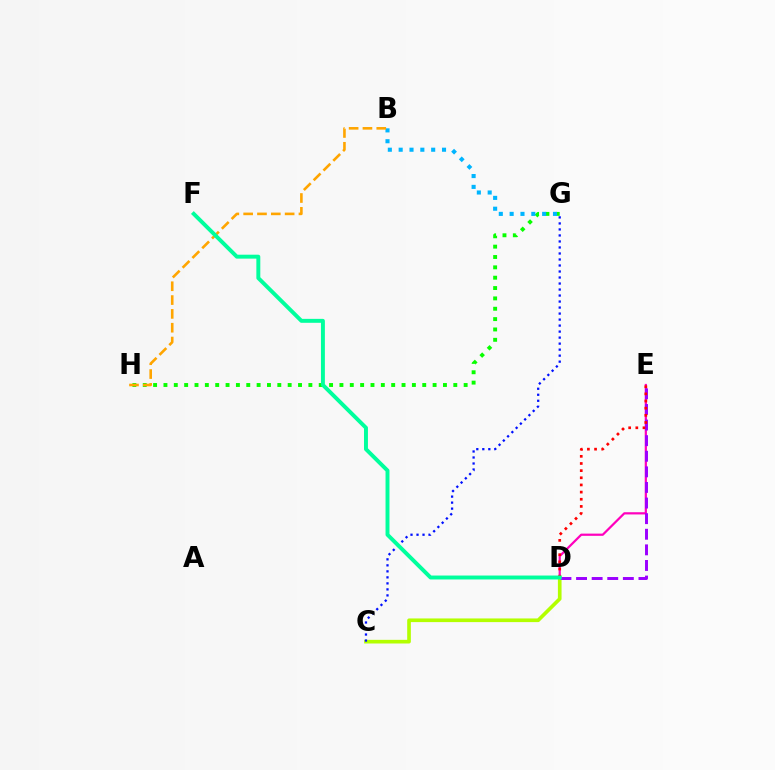{('G', 'H'): [{'color': '#08ff00', 'line_style': 'dotted', 'thickness': 2.81}], ('C', 'D'): [{'color': '#b3ff00', 'line_style': 'solid', 'thickness': 2.63}], ('B', 'G'): [{'color': '#00b5ff', 'line_style': 'dotted', 'thickness': 2.94}], ('D', 'E'): [{'color': '#ff00bd', 'line_style': 'solid', 'thickness': 1.6}, {'color': '#9b00ff', 'line_style': 'dashed', 'thickness': 2.12}, {'color': '#ff0000', 'line_style': 'dotted', 'thickness': 1.94}], ('C', 'G'): [{'color': '#0010ff', 'line_style': 'dotted', 'thickness': 1.63}], ('B', 'H'): [{'color': '#ffa500', 'line_style': 'dashed', 'thickness': 1.88}], ('D', 'F'): [{'color': '#00ff9d', 'line_style': 'solid', 'thickness': 2.83}]}